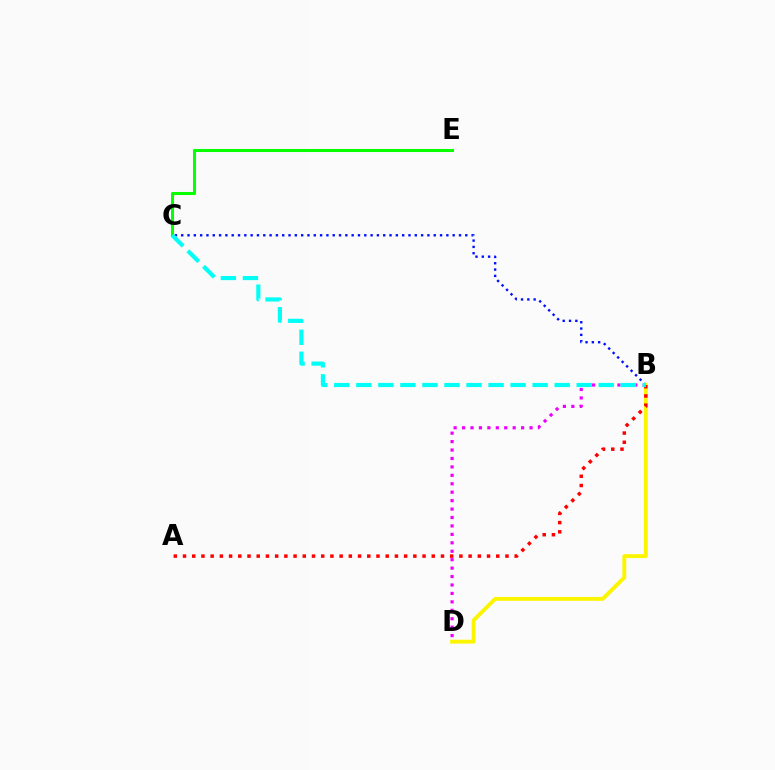{('B', 'D'): [{'color': '#ee00ff', 'line_style': 'dotted', 'thickness': 2.29}, {'color': '#fcf500', 'line_style': 'solid', 'thickness': 2.8}], ('B', 'C'): [{'color': '#0010ff', 'line_style': 'dotted', 'thickness': 1.72}, {'color': '#00fff6', 'line_style': 'dashed', 'thickness': 2.99}], ('C', 'E'): [{'color': '#08ff00', 'line_style': 'solid', 'thickness': 2.2}], ('A', 'B'): [{'color': '#ff0000', 'line_style': 'dotted', 'thickness': 2.5}]}